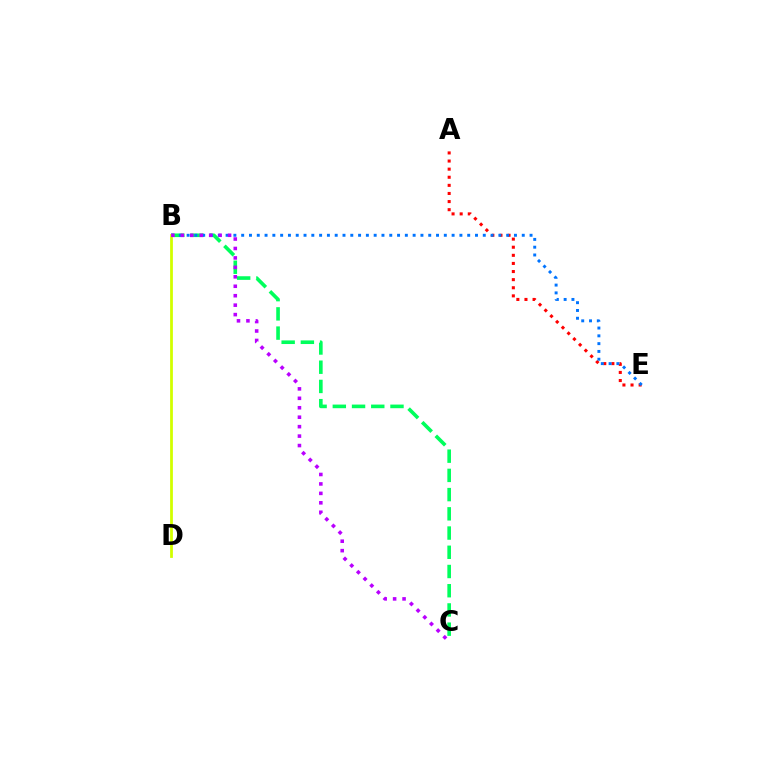{('A', 'E'): [{'color': '#ff0000', 'line_style': 'dotted', 'thickness': 2.2}], ('B', 'C'): [{'color': '#00ff5c', 'line_style': 'dashed', 'thickness': 2.61}, {'color': '#b900ff', 'line_style': 'dotted', 'thickness': 2.57}], ('B', 'E'): [{'color': '#0074ff', 'line_style': 'dotted', 'thickness': 2.12}], ('B', 'D'): [{'color': '#d1ff00', 'line_style': 'solid', 'thickness': 2.0}]}